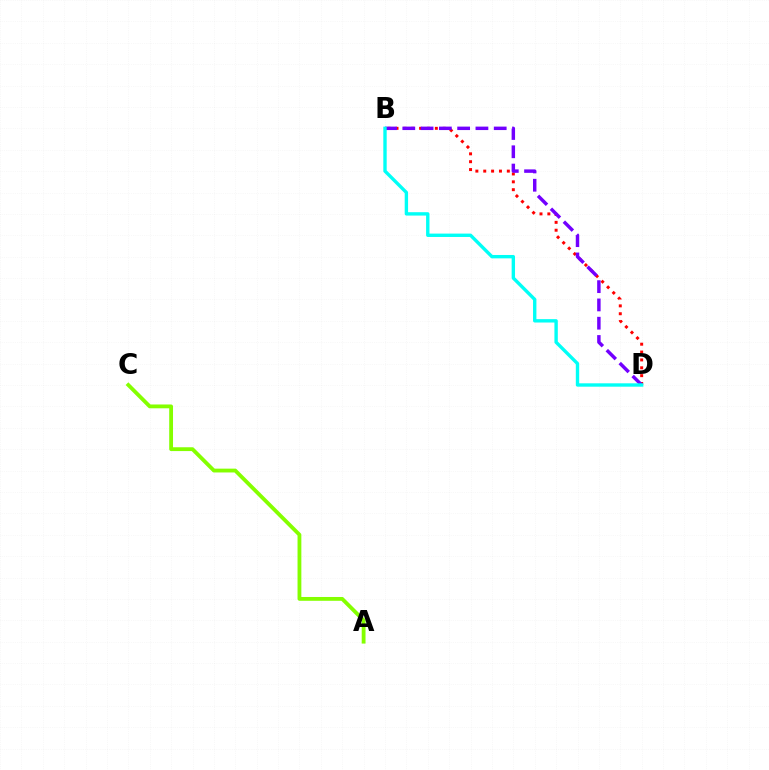{('B', 'D'): [{'color': '#ff0000', 'line_style': 'dotted', 'thickness': 2.14}, {'color': '#7200ff', 'line_style': 'dashed', 'thickness': 2.48}, {'color': '#00fff6', 'line_style': 'solid', 'thickness': 2.43}], ('A', 'C'): [{'color': '#84ff00', 'line_style': 'solid', 'thickness': 2.75}]}